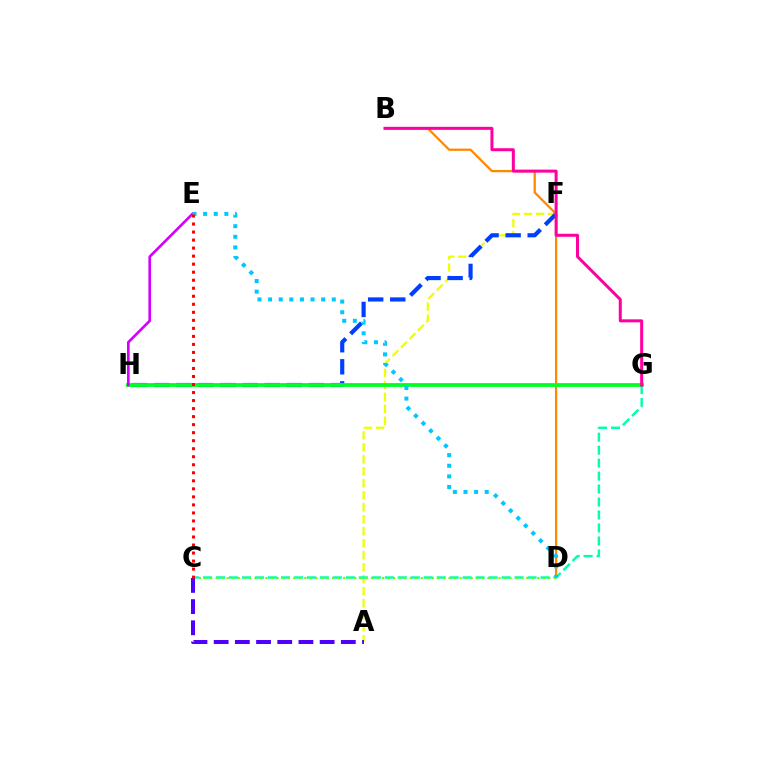{('A', 'F'): [{'color': '#eeff00', 'line_style': 'dashed', 'thickness': 1.63}], ('F', 'H'): [{'color': '#003fff', 'line_style': 'dashed', 'thickness': 3.0}], ('B', 'D'): [{'color': '#ff8800', 'line_style': 'solid', 'thickness': 1.63}], ('C', 'G'): [{'color': '#00ffaf', 'line_style': 'dashed', 'thickness': 1.76}], ('C', 'D'): [{'color': '#66ff00', 'line_style': 'dotted', 'thickness': 1.51}], ('G', 'H'): [{'color': '#00ff27', 'line_style': 'solid', 'thickness': 2.74}], ('E', 'H'): [{'color': '#d600ff', 'line_style': 'solid', 'thickness': 1.92}], ('A', 'C'): [{'color': '#4f00ff', 'line_style': 'dashed', 'thickness': 2.88}], ('D', 'E'): [{'color': '#00c7ff', 'line_style': 'dotted', 'thickness': 2.88}], ('C', 'E'): [{'color': '#ff0000', 'line_style': 'dotted', 'thickness': 2.18}], ('B', 'G'): [{'color': '#ff00a0', 'line_style': 'solid', 'thickness': 2.17}]}